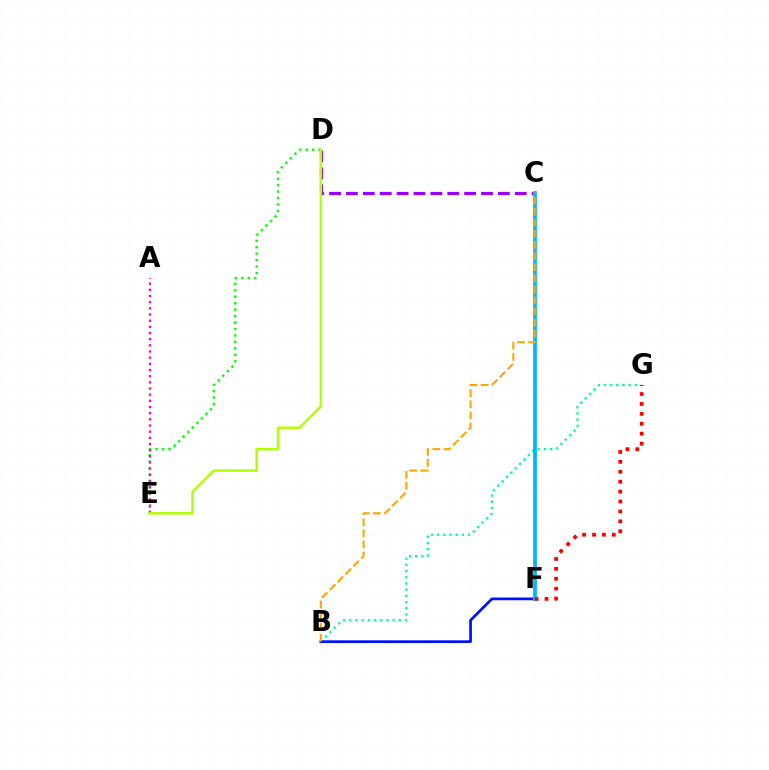{('D', 'E'): [{'color': '#08ff00', 'line_style': 'dotted', 'thickness': 1.75}, {'color': '#b3ff00', 'line_style': 'solid', 'thickness': 1.8}], ('C', 'D'): [{'color': '#9b00ff', 'line_style': 'dashed', 'thickness': 2.29}], ('A', 'E'): [{'color': '#ff00bd', 'line_style': 'dotted', 'thickness': 1.68}], ('B', 'G'): [{'color': '#00ff9d', 'line_style': 'dotted', 'thickness': 1.68}], ('B', 'F'): [{'color': '#0010ff', 'line_style': 'solid', 'thickness': 1.96}], ('C', 'F'): [{'color': '#00b5ff', 'line_style': 'solid', 'thickness': 2.68}], ('B', 'C'): [{'color': '#ffa500', 'line_style': 'dashed', 'thickness': 1.51}], ('F', 'G'): [{'color': '#ff0000', 'line_style': 'dotted', 'thickness': 2.69}]}